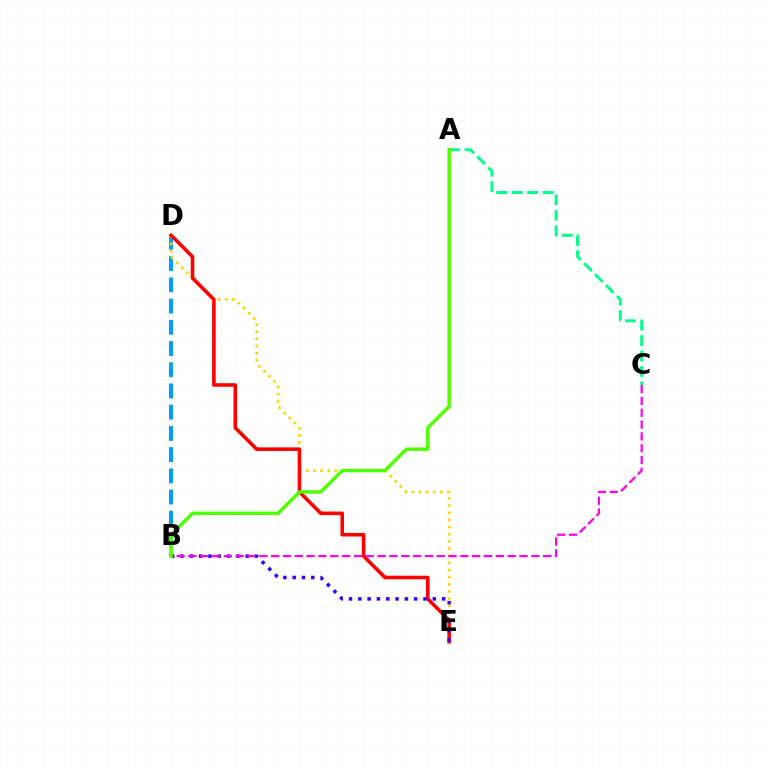{('A', 'C'): [{'color': '#00ff86', 'line_style': 'dashed', 'thickness': 2.1}], ('B', 'D'): [{'color': '#009eff', 'line_style': 'dashed', 'thickness': 2.88}], ('D', 'E'): [{'color': '#ffd500', 'line_style': 'dotted', 'thickness': 1.94}, {'color': '#ff0000', 'line_style': 'solid', 'thickness': 2.58}], ('B', 'E'): [{'color': '#3700ff', 'line_style': 'dotted', 'thickness': 2.53}], ('B', 'C'): [{'color': '#ff00ed', 'line_style': 'dashed', 'thickness': 1.61}], ('A', 'B'): [{'color': '#4fff00', 'line_style': 'solid', 'thickness': 2.47}]}